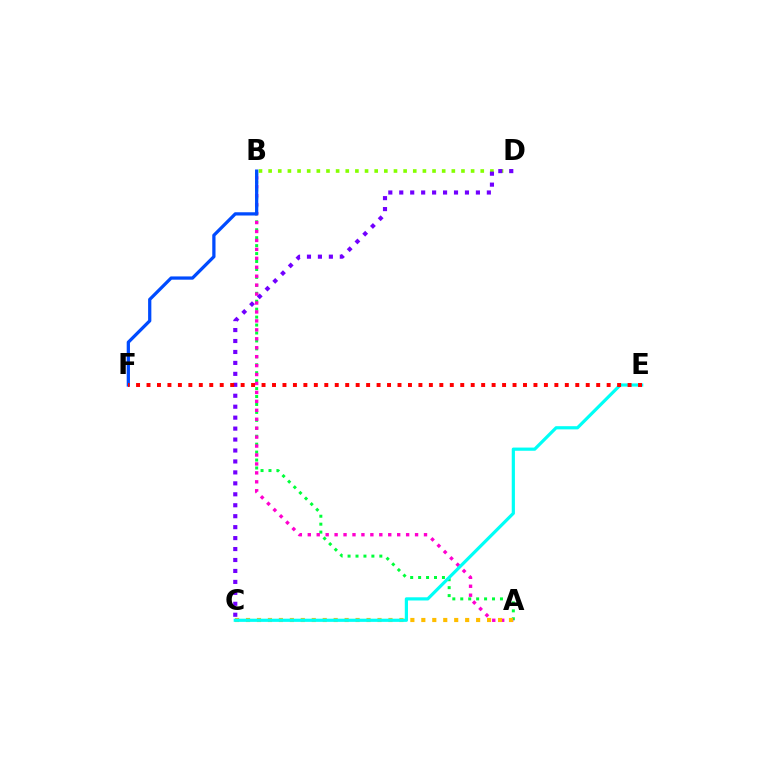{('A', 'B'): [{'color': '#00ff39', 'line_style': 'dotted', 'thickness': 2.16}, {'color': '#ff00cf', 'line_style': 'dotted', 'thickness': 2.43}], ('B', 'D'): [{'color': '#84ff00', 'line_style': 'dotted', 'thickness': 2.62}], ('A', 'C'): [{'color': '#ffbd00', 'line_style': 'dotted', 'thickness': 2.98}], ('B', 'F'): [{'color': '#004bff', 'line_style': 'solid', 'thickness': 2.34}], ('C', 'D'): [{'color': '#7200ff', 'line_style': 'dotted', 'thickness': 2.98}], ('C', 'E'): [{'color': '#00fff6', 'line_style': 'solid', 'thickness': 2.3}], ('E', 'F'): [{'color': '#ff0000', 'line_style': 'dotted', 'thickness': 2.84}]}